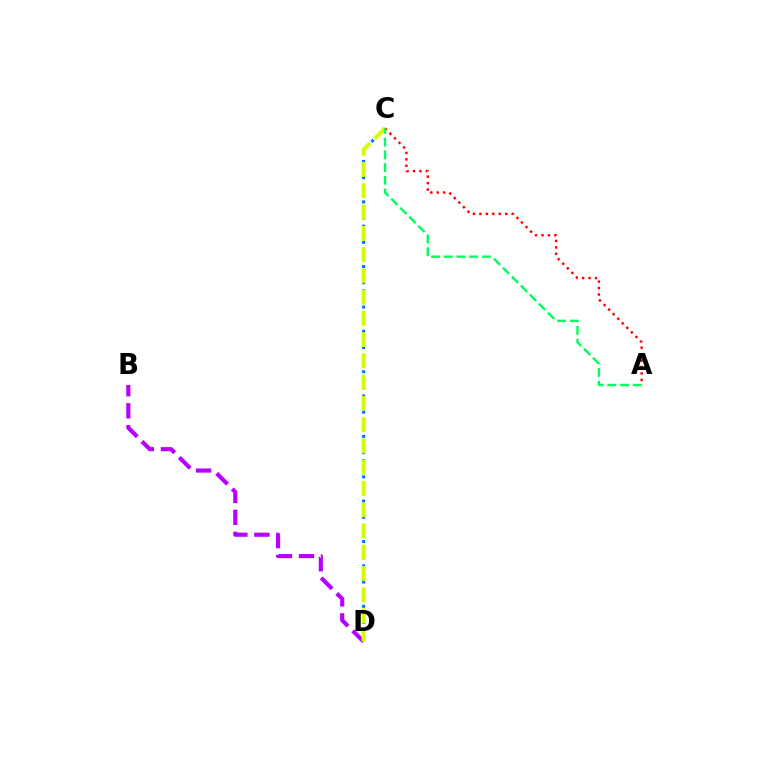{('B', 'D'): [{'color': '#b900ff', 'line_style': 'dashed', 'thickness': 2.99}], ('C', 'D'): [{'color': '#0074ff', 'line_style': 'dotted', 'thickness': 2.2}, {'color': '#d1ff00', 'line_style': 'dashed', 'thickness': 2.89}], ('A', 'C'): [{'color': '#ff0000', 'line_style': 'dotted', 'thickness': 1.75}, {'color': '#00ff5c', 'line_style': 'dashed', 'thickness': 1.73}]}